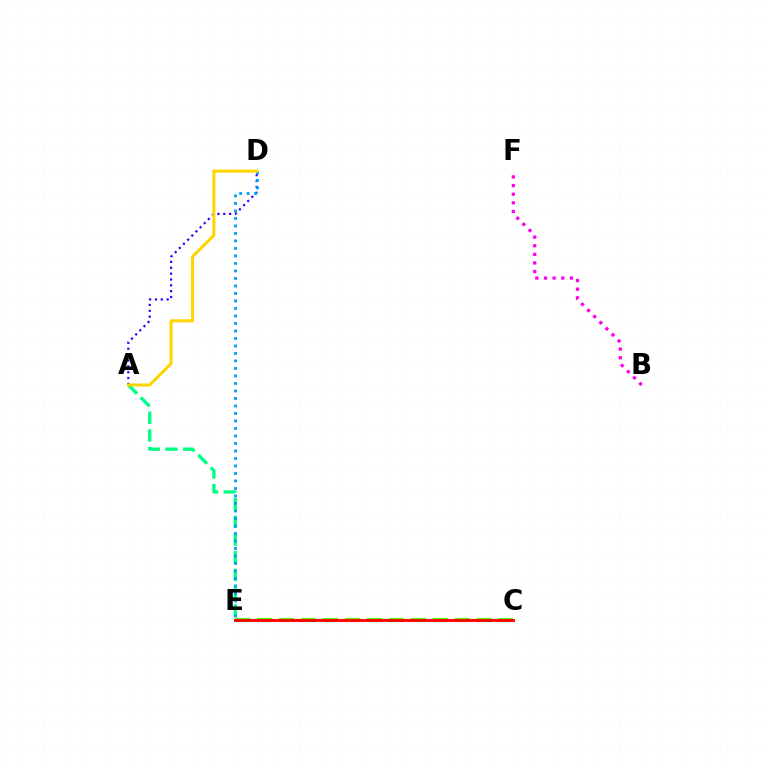{('A', 'E'): [{'color': '#00ff86', 'line_style': 'dashed', 'thickness': 2.41}], ('A', 'D'): [{'color': '#3700ff', 'line_style': 'dotted', 'thickness': 1.59}, {'color': '#ffd500', 'line_style': 'solid', 'thickness': 2.19}], ('D', 'E'): [{'color': '#009eff', 'line_style': 'dotted', 'thickness': 2.04}], ('C', 'E'): [{'color': '#4fff00', 'line_style': 'dashed', 'thickness': 2.98}, {'color': '#ff0000', 'line_style': 'solid', 'thickness': 2.04}], ('B', 'F'): [{'color': '#ff00ed', 'line_style': 'dotted', 'thickness': 2.34}]}